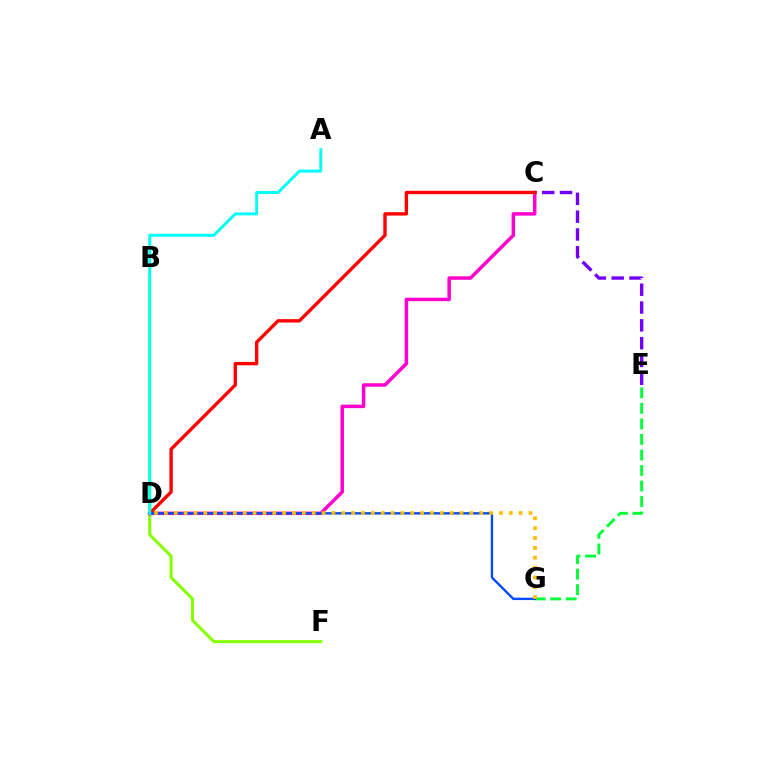{('B', 'F'): [{'color': '#84ff00', 'line_style': 'solid', 'thickness': 2.17}], ('C', 'D'): [{'color': '#ff00cf', 'line_style': 'solid', 'thickness': 2.51}, {'color': '#ff0000', 'line_style': 'solid', 'thickness': 2.42}], ('C', 'E'): [{'color': '#7200ff', 'line_style': 'dashed', 'thickness': 2.42}], ('E', 'G'): [{'color': '#00ff39', 'line_style': 'dashed', 'thickness': 2.11}], ('D', 'G'): [{'color': '#004bff', 'line_style': 'solid', 'thickness': 1.7}, {'color': '#ffbd00', 'line_style': 'dotted', 'thickness': 2.68}], ('A', 'D'): [{'color': '#00fff6', 'line_style': 'solid', 'thickness': 2.11}]}